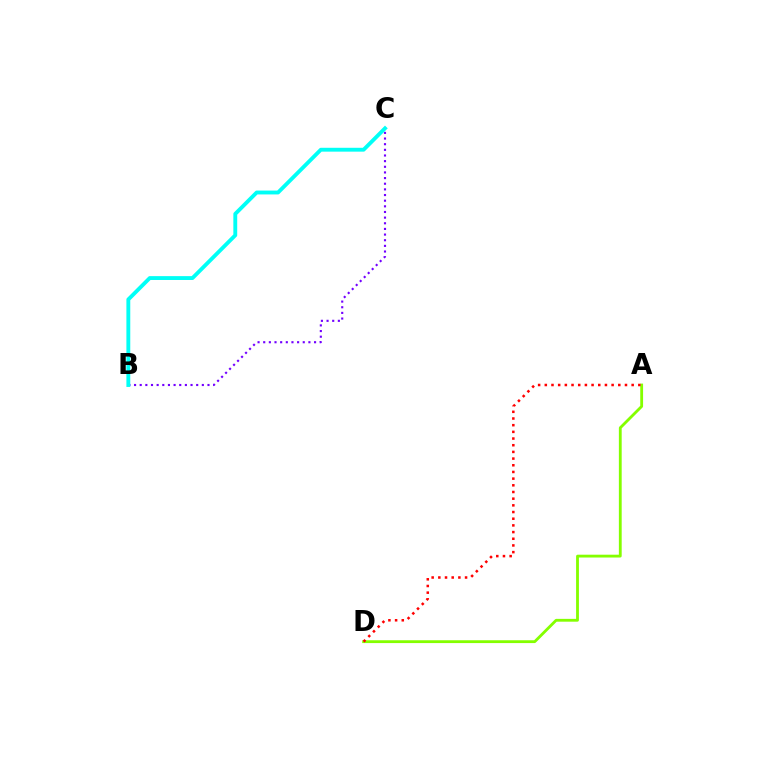{('B', 'C'): [{'color': '#7200ff', 'line_style': 'dotted', 'thickness': 1.53}, {'color': '#00fff6', 'line_style': 'solid', 'thickness': 2.78}], ('A', 'D'): [{'color': '#84ff00', 'line_style': 'solid', 'thickness': 2.03}, {'color': '#ff0000', 'line_style': 'dotted', 'thickness': 1.82}]}